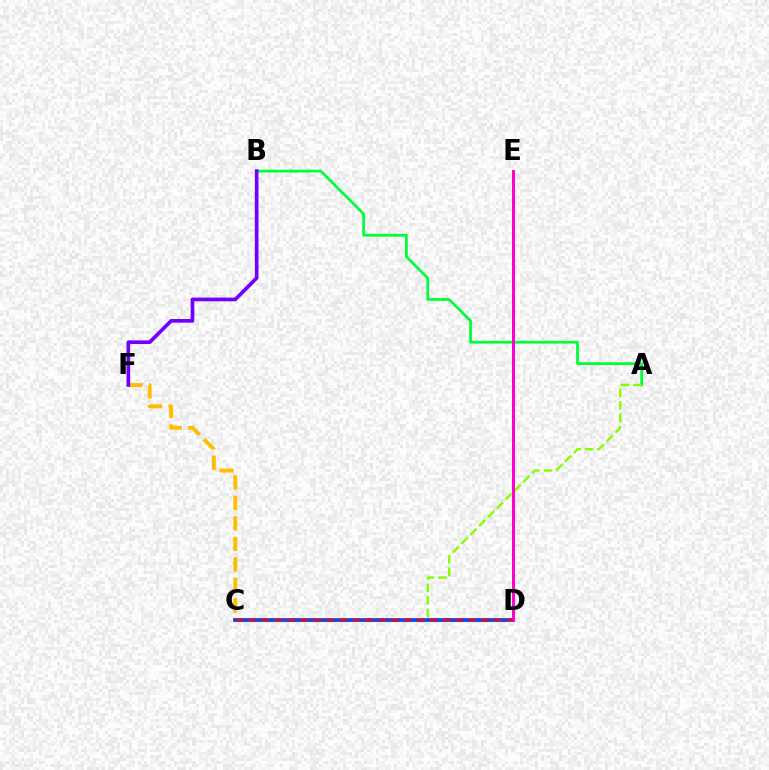{('A', 'B'): [{'color': '#00ff39', 'line_style': 'solid', 'thickness': 2.0}], ('A', 'C'): [{'color': '#84ff00', 'line_style': 'dashed', 'thickness': 1.7}], ('C', 'F'): [{'color': '#ffbd00', 'line_style': 'dashed', 'thickness': 2.79}], ('C', 'D'): [{'color': '#00fff6', 'line_style': 'solid', 'thickness': 2.29}, {'color': '#004bff', 'line_style': 'solid', 'thickness': 2.72}, {'color': '#ff0000', 'line_style': 'dashed', 'thickness': 1.76}], ('D', 'E'): [{'color': '#ff00cf', 'line_style': 'solid', 'thickness': 2.15}], ('B', 'F'): [{'color': '#7200ff', 'line_style': 'solid', 'thickness': 2.65}]}